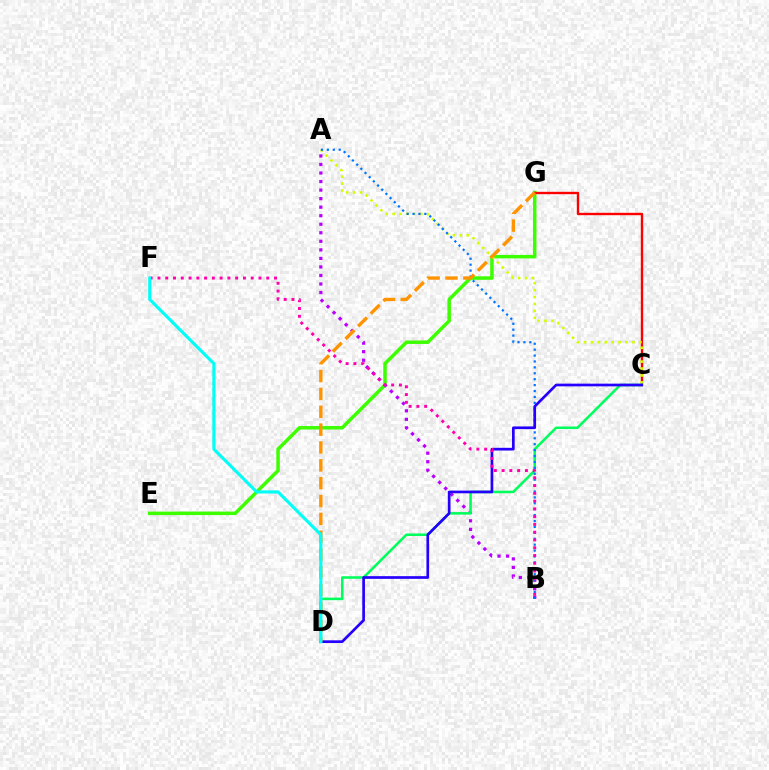{('E', 'G'): [{'color': '#3dff00', 'line_style': 'solid', 'thickness': 2.51}], ('C', 'G'): [{'color': '#ff0000', 'line_style': 'solid', 'thickness': 1.72}], ('A', 'B'): [{'color': '#b900ff', 'line_style': 'dotted', 'thickness': 2.32}, {'color': '#0074ff', 'line_style': 'dotted', 'thickness': 1.61}], ('A', 'C'): [{'color': '#d1ff00', 'line_style': 'dotted', 'thickness': 1.88}], ('C', 'D'): [{'color': '#00ff5c', 'line_style': 'solid', 'thickness': 1.84}, {'color': '#2500ff', 'line_style': 'solid', 'thickness': 1.94}], ('D', 'G'): [{'color': '#ff9400', 'line_style': 'dashed', 'thickness': 2.43}], ('B', 'F'): [{'color': '#ff00ac', 'line_style': 'dotted', 'thickness': 2.11}], ('D', 'F'): [{'color': '#00fff6', 'line_style': 'solid', 'thickness': 2.24}]}